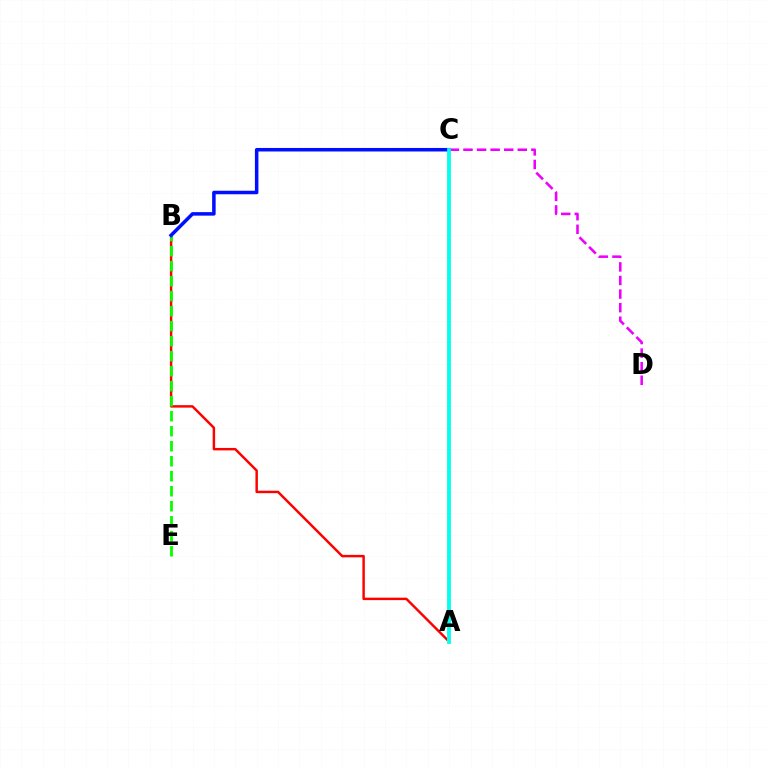{('A', 'B'): [{'color': '#ff0000', 'line_style': 'solid', 'thickness': 1.77}], ('B', 'E'): [{'color': '#08ff00', 'line_style': 'dashed', 'thickness': 2.04}], ('A', 'C'): [{'color': '#fcf500', 'line_style': 'solid', 'thickness': 2.64}, {'color': '#00fff6', 'line_style': 'solid', 'thickness': 2.7}], ('C', 'D'): [{'color': '#ee00ff', 'line_style': 'dashed', 'thickness': 1.84}], ('B', 'C'): [{'color': '#0010ff', 'line_style': 'solid', 'thickness': 2.54}]}